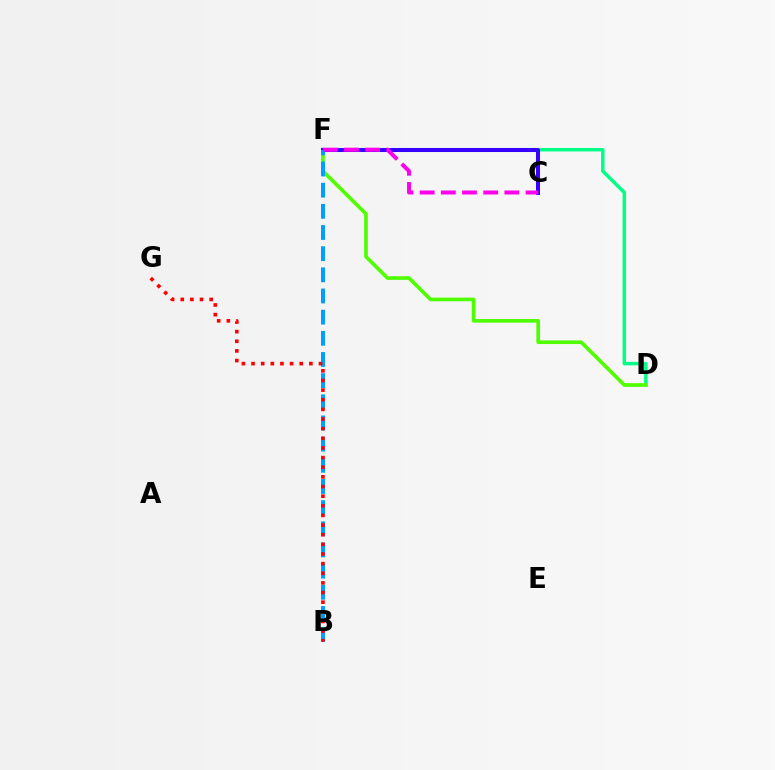{('D', 'F'): [{'color': '#00ff86', 'line_style': 'solid', 'thickness': 2.49}, {'color': '#4fff00', 'line_style': 'solid', 'thickness': 2.63}], ('C', 'F'): [{'color': '#ffd500', 'line_style': 'solid', 'thickness': 1.7}, {'color': '#3700ff', 'line_style': 'solid', 'thickness': 2.9}, {'color': '#ff00ed', 'line_style': 'dashed', 'thickness': 2.88}], ('B', 'F'): [{'color': '#009eff', 'line_style': 'dashed', 'thickness': 2.88}], ('B', 'G'): [{'color': '#ff0000', 'line_style': 'dotted', 'thickness': 2.62}]}